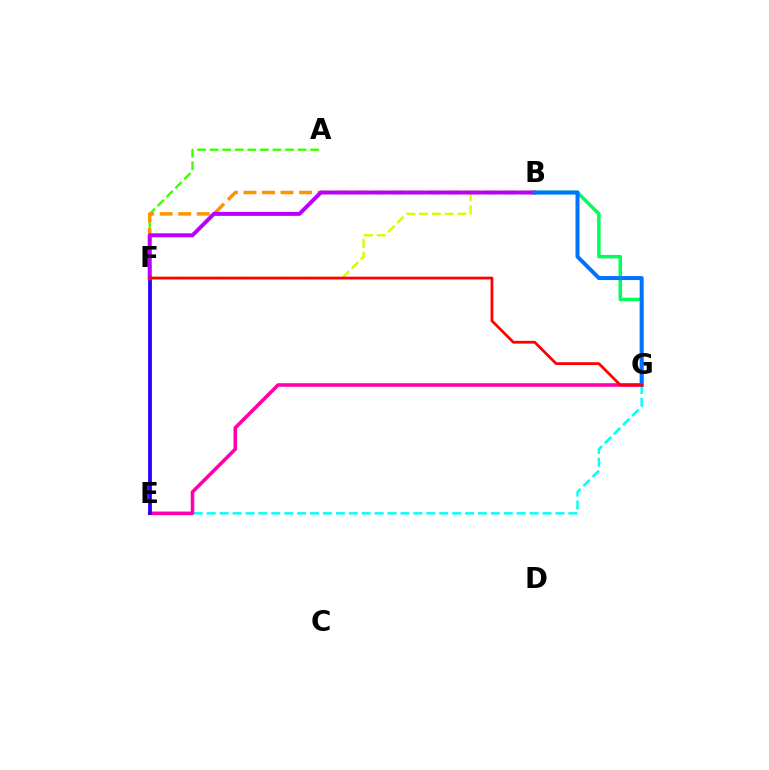{('E', 'G'): [{'color': '#00fff6', 'line_style': 'dashed', 'thickness': 1.75}, {'color': '#ff00ac', 'line_style': 'solid', 'thickness': 2.57}], ('B', 'F'): [{'color': '#d1ff00', 'line_style': 'dashed', 'thickness': 1.74}, {'color': '#ff9400', 'line_style': 'dashed', 'thickness': 2.52}, {'color': '#b900ff', 'line_style': 'solid', 'thickness': 2.85}], ('A', 'F'): [{'color': '#3dff00', 'line_style': 'dashed', 'thickness': 1.71}], ('B', 'G'): [{'color': '#00ff5c', 'line_style': 'solid', 'thickness': 2.53}, {'color': '#0074ff', 'line_style': 'solid', 'thickness': 2.88}], ('E', 'F'): [{'color': '#2500ff', 'line_style': 'solid', 'thickness': 2.71}], ('F', 'G'): [{'color': '#ff0000', 'line_style': 'solid', 'thickness': 2.0}]}